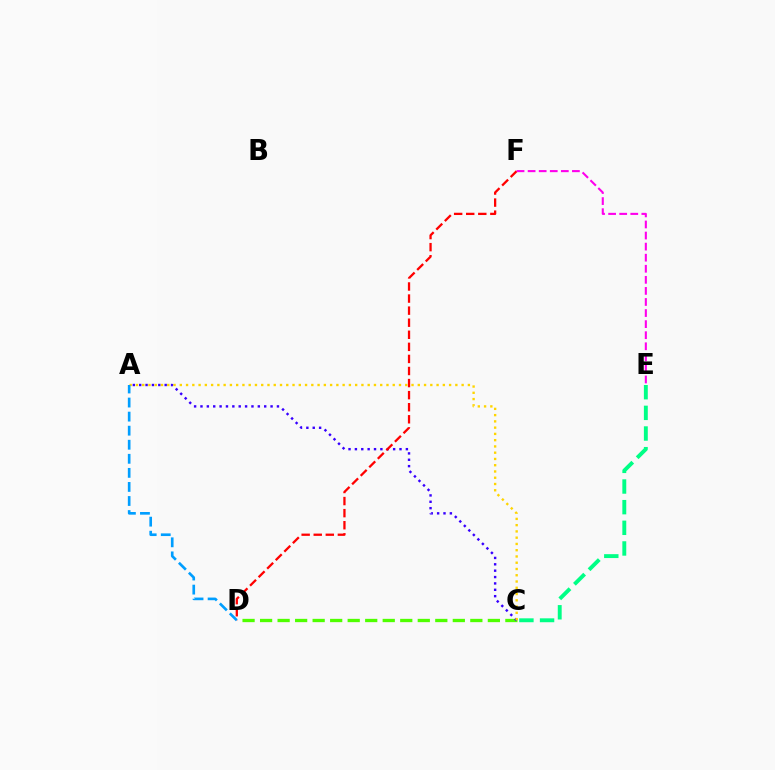{('C', 'D'): [{'color': '#4fff00', 'line_style': 'dashed', 'thickness': 2.38}], ('A', 'C'): [{'color': '#3700ff', 'line_style': 'dotted', 'thickness': 1.73}, {'color': '#ffd500', 'line_style': 'dotted', 'thickness': 1.7}], ('C', 'E'): [{'color': '#00ff86', 'line_style': 'dashed', 'thickness': 2.81}], ('D', 'F'): [{'color': '#ff0000', 'line_style': 'dashed', 'thickness': 1.64}], ('A', 'D'): [{'color': '#009eff', 'line_style': 'dashed', 'thickness': 1.91}], ('E', 'F'): [{'color': '#ff00ed', 'line_style': 'dashed', 'thickness': 1.5}]}